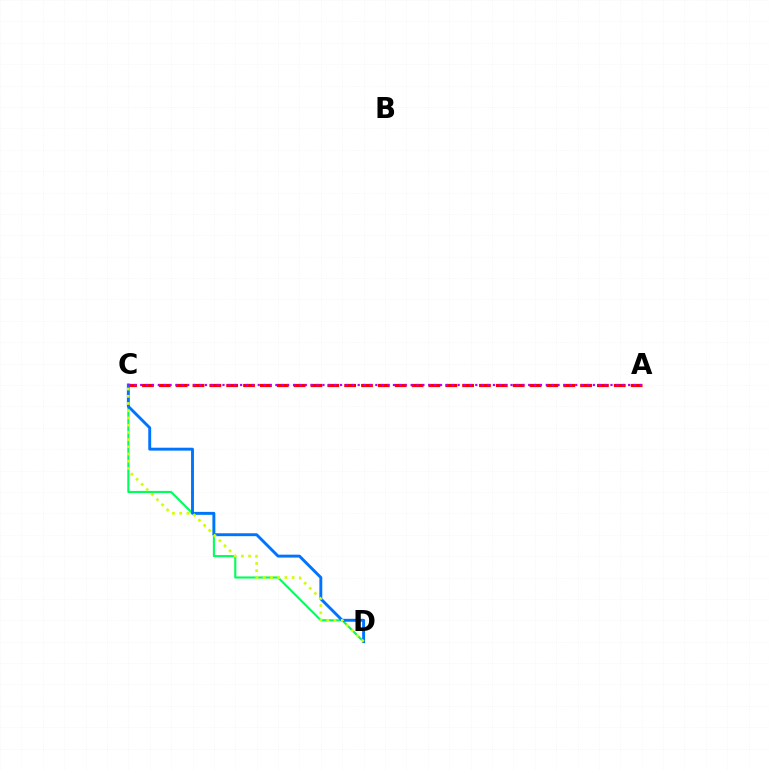{('A', 'C'): [{'color': '#ff0000', 'line_style': 'dashed', 'thickness': 2.29}, {'color': '#b900ff', 'line_style': 'dotted', 'thickness': 1.6}], ('C', 'D'): [{'color': '#00ff5c', 'line_style': 'solid', 'thickness': 1.52}, {'color': '#0074ff', 'line_style': 'solid', 'thickness': 2.09}, {'color': '#d1ff00', 'line_style': 'dotted', 'thickness': 1.96}]}